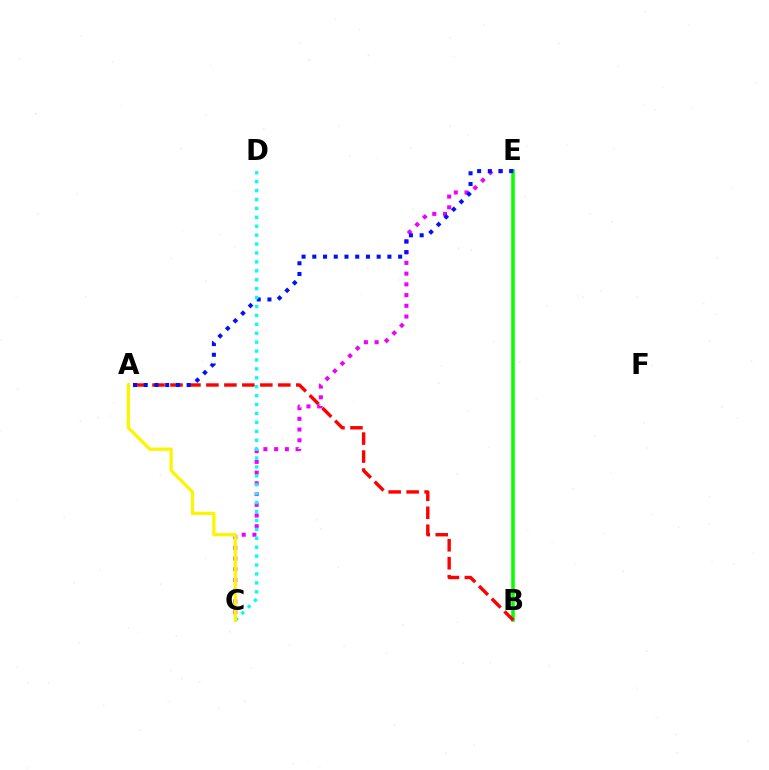{('C', 'E'): [{'color': '#ee00ff', 'line_style': 'dotted', 'thickness': 2.91}], ('B', 'E'): [{'color': '#08ff00', 'line_style': 'solid', 'thickness': 2.57}], ('A', 'B'): [{'color': '#ff0000', 'line_style': 'dashed', 'thickness': 2.44}], ('A', 'E'): [{'color': '#0010ff', 'line_style': 'dotted', 'thickness': 2.92}], ('C', 'D'): [{'color': '#00fff6', 'line_style': 'dotted', 'thickness': 2.42}], ('A', 'C'): [{'color': '#fcf500', 'line_style': 'solid', 'thickness': 2.34}]}